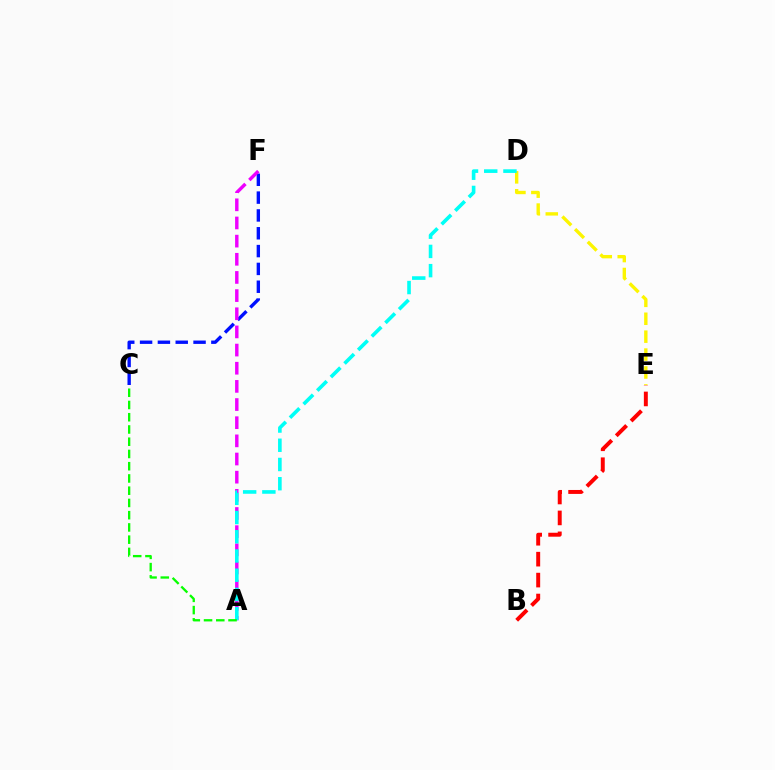{('C', 'F'): [{'color': '#0010ff', 'line_style': 'dashed', 'thickness': 2.42}], ('A', 'F'): [{'color': '#ee00ff', 'line_style': 'dashed', 'thickness': 2.47}], ('D', 'E'): [{'color': '#fcf500', 'line_style': 'dashed', 'thickness': 2.43}], ('B', 'E'): [{'color': '#ff0000', 'line_style': 'dashed', 'thickness': 2.84}], ('A', 'D'): [{'color': '#00fff6', 'line_style': 'dashed', 'thickness': 2.61}], ('A', 'C'): [{'color': '#08ff00', 'line_style': 'dashed', 'thickness': 1.66}]}